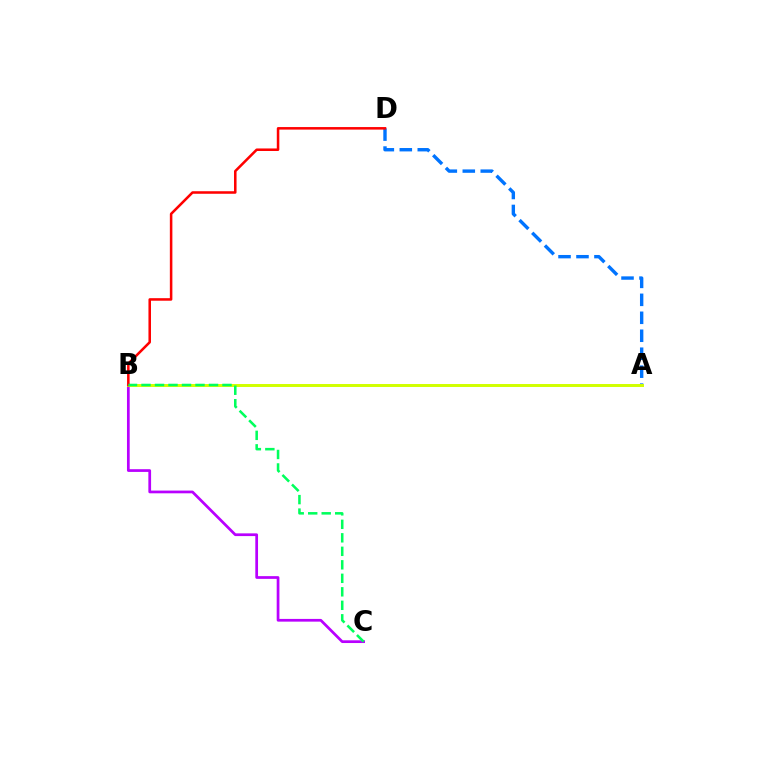{('B', 'C'): [{'color': '#b900ff', 'line_style': 'solid', 'thickness': 1.96}, {'color': '#00ff5c', 'line_style': 'dashed', 'thickness': 1.83}], ('A', 'D'): [{'color': '#0074ff', 'line_style': 'dashed', 'thickness': 2.44}], ('A', 'B'): [{'color': '#d1ff00', 'line_style': 'solid', 'thickness': 2.13}], ('B', 'D'): [{'color': '#ff0000', 'line_style': 'solid', 'thickness': 1.83}]}